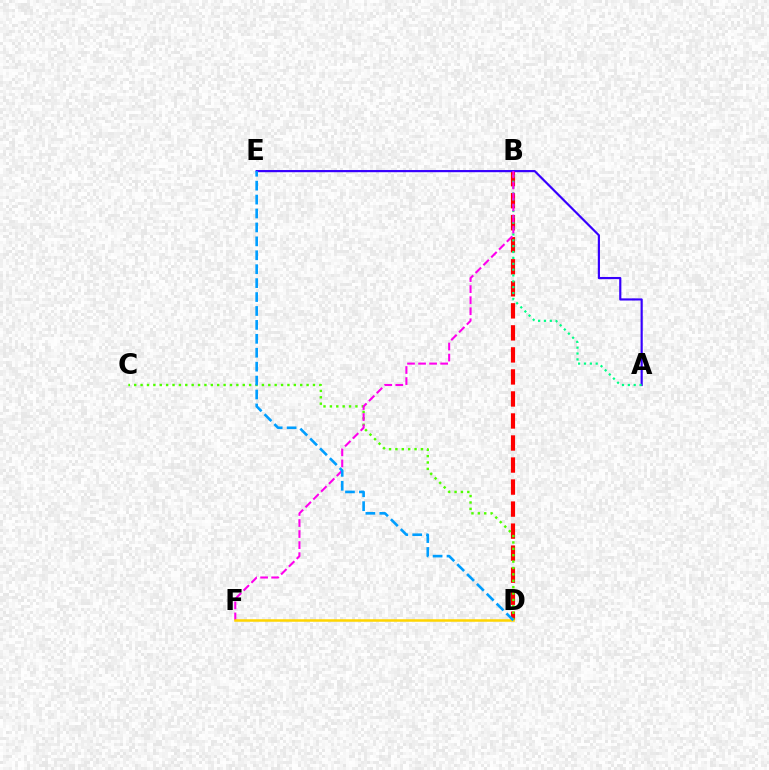{('B', 'D'): [{'color': '#ff0000', 'line_style': 'dashed', 'thickness': 2.99}], ('C', 'D'): [{'color': '#4fff00', 'line_style': 'dotted', 'thickness': 1.73}], ('A', 'E'): [{'color': '#3700ff', 'line_style': 'solid', 'thickness': 1.56}], ('A', 'B'): [{'color': '#00ff86', 'line_style': 'dotted', 'thickness': 1.59}], ('B', 'F'): [{'color': '#ff00ed', 'line_style': 'dashed', 'thickness': 1.5}], ('D', 'F'): [{'color': '#ffd500', 'line_style': 'solid', 'thickness': 1.81}], ('D', 'E'): [{'color': '#009eff', 'line_style': 'dashed', 'thickness': 1.89}]}